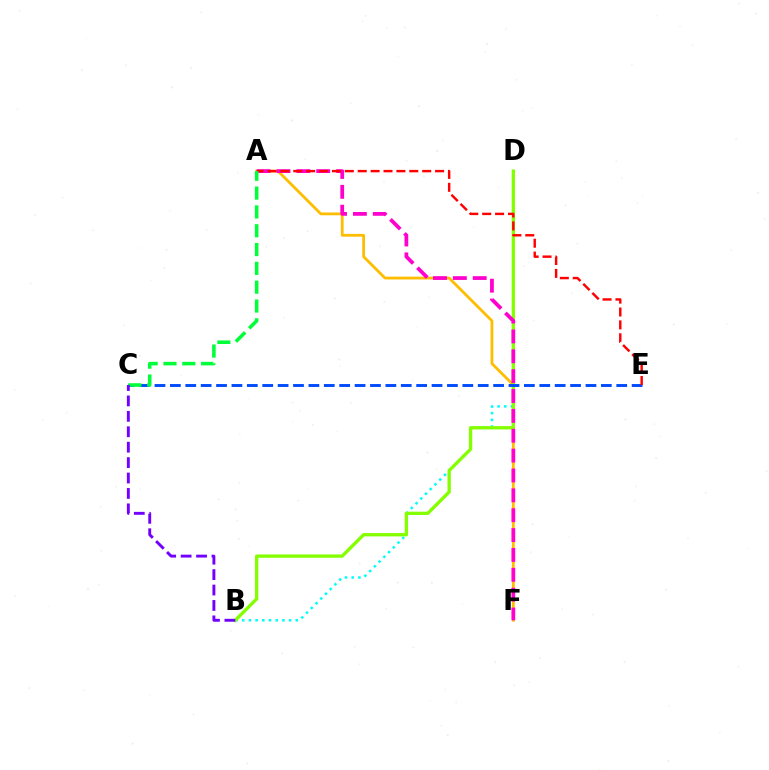{('B', 'D'): [{'color': '#00fff6', 'line_style': 'dotted', 'thickness': 1.82}, {'color': '#84ff00', 'line_style': 'solid', 'thickness': 2.39}], ('A', 'F'): [{'color': '#ffbd00', 'line_style': 'solid', 'thickness': 2.01}, {'color': '#ff00cf', 'line_style': 'dashed', 'thickness': 2.7}], ('C', 'E'): [{'color': '#004bff', 'line_style': 'dashed', 'thickness': 2.09}], ('A', 'E'): [{'color': '#ff0000', 'line_style': 'dashed', 'thickness': 1.75}], ('A', 'C'): [{'color': '#00ff39', 'line_style': 'dashed', 'thickness': 2.56}], ('B', 'C'): [{'color': '#7200ff', 'line_style': 'dashed', 'thickness': 2.09}]}